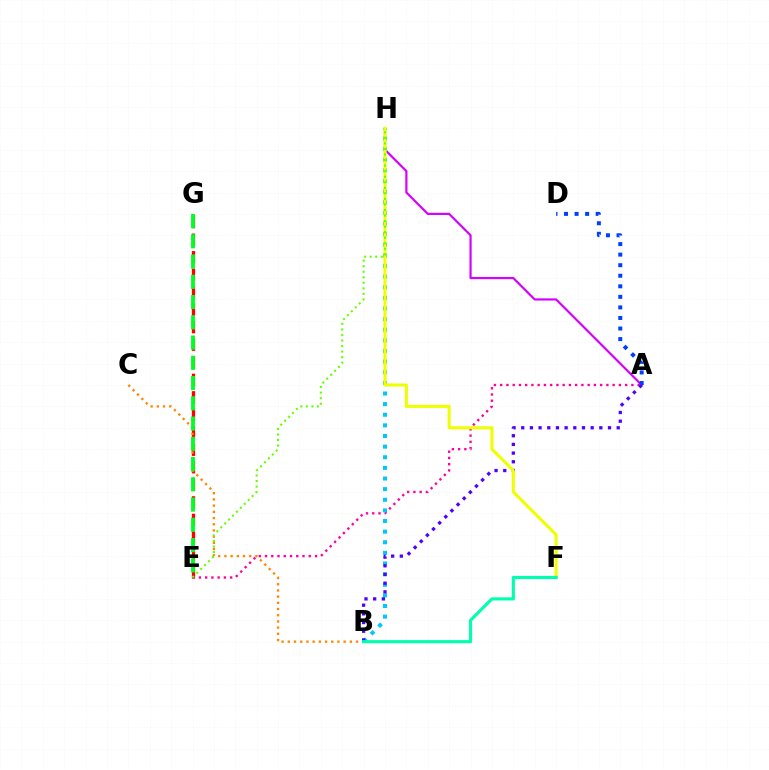{('E', 'G'): [{'color': '#ff0000', 'line_style': 'dashed', 'thickness': 2.38}, {'color': '#00ff27', 'line_style': 'dashed', 'thickness': 2.75}], ('B', 'C'): [{'color': '#ff8800', 'line_style': 'dotted', 'thickness': 1.68}], ('A', 'E'): [{'color': '#ff00a0', 'line_style': 'dotted', 'thickness': 1.7}], ('A', 'H'): [{'color': '#d600ff', 'line_style': 'solid', 'thickness': 1.57}], ('B', 'H'): [{'color': '#00c7ff', 'line_style': 'dotted', 'thickness': 2.89}], ('A', 'B'): [{'color': '#4f00ff', 'line_style': 'dotted', 'thickness': 2.36}], ('F', 'H'): [{'color': '#eeff00', 'line_style': 'solid', 'thickness': 2.21}], ('A', 'D'): [{'color': '#003fff', 'line_style': 'dotted', 'thickness': 2.87}], ('B', 'F'): [{'color': '#00ffaf', 'line_style': 'solid', 'thickness': 2.26}], ('E', 'H'): [{'color': '#66ff00', 'line_style': 'dotted', 'thickness': 1.51}]}